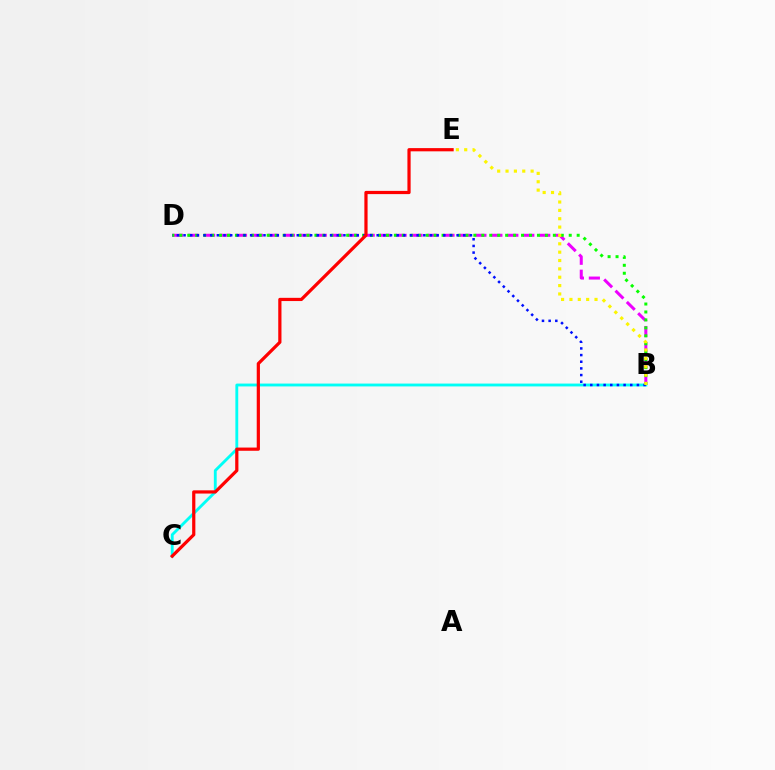{('B', 'D'): [{'color': '#ee00ff', 'line_style': 'dashed', 'thickness': 2.17}, {'color': '#08ff00', 'line_style': 'dotted', 'thickness': 2.16}, {'color': '#0010ff', 'line_style': 'dotted', 'thickness': 1.81}], ('B', 'C'): [{'color': '#00fff6', 'line_style': 'solid', 'thickness': 2.05}], ('C', 'E'): [{'color': '#ff0000', 'line_style': 'solid', 'thickness': 2.31}], ('B', 'E'): [{'color': '#fcf500', 'line_style': 'dotted', 'thickness': 2.27}]}